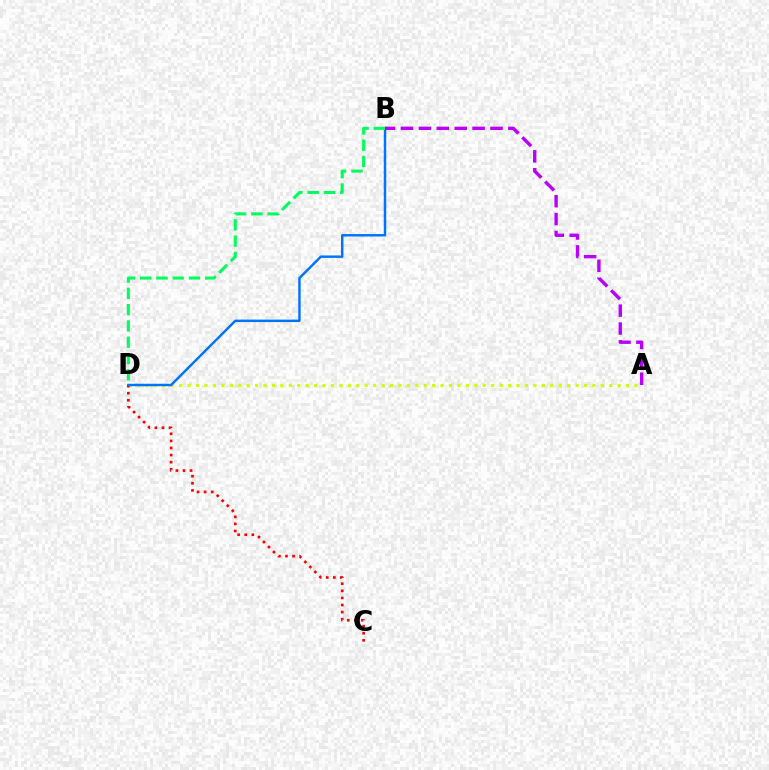{('A', 'D'): [{'color': '#d1ff00', 'line_style': 'dotted', 'thickness': 2.29}], ('C', 'D'): [{'color': '#ff0000', 'line_style': 'dotted', 'thickness': 1.93}], ('B', 'D'): [{'color': '#0074ff', 'line_style': 'solid', 'thickness': 1.77}, {'color': '#00ff5c', 'line_style': 'dashed', 'thickness': 2.21}], ('A', 'B'): [{'color': '#b900ff', 'line_style': 'dashed', 'thickness': 2.43}]}